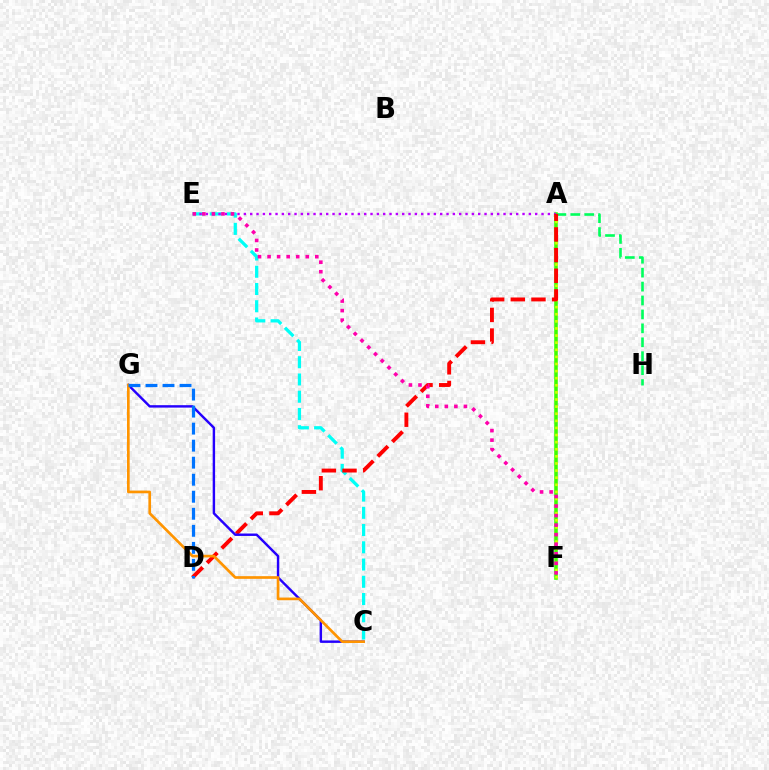{('C', 'E'): [{'color': '#00fff6', 'line_style': 'dashed', 'thickness': 2.34}], ('A', 'F'): [{'color': '#3dff00', 'line_style': 'solid', 'thickness': 2.57}, {'color': '#d1ff00', 'line_style': 'dotted', 'thickness': 1.93}], ('A', 'E'): [{'color': '#b900ff', 'line_style': 'dotted', 'thickness': 1.72}], ('A', 'H'): [{'color': '#00ff5c', 'line_style': 'dashed', 'thickness': 1.89}], ('A', 'D'): [{'color': '#ff0000', 'line_style': 'dashed', 'thickness': 2.81}], ('C', 'G'): [{'color': '#2500ff', 'line_style': 'solid', 'thickness': 1.75}, {'color': '#ff9400', 'line_style': 'solid', 'thickness': 1.93}], ('E', 'F'): [{'color': '#ff00ac', 'line_style': 'dotted', 'thickness': 2.59}], ('D', 'G'): [{'color': '#0074ff', 'line_style': 'dashed', 'thickness': 2.31}]}